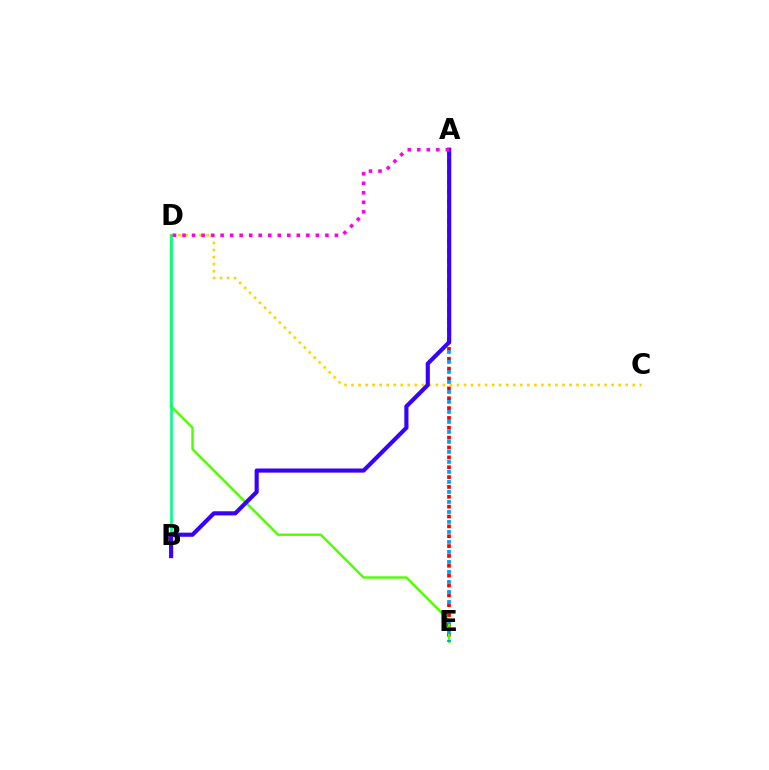{('A', 'E'): [{'color': '#ff0000', 'line_style': 'dotted', 'thickness': 2.68}, {'color': '#009eff', 'line_style': 'dotted', 'thickness': 2.72}], ('C', 'D'): [{'color': '#ffd500', 'line_style': 'dotted', 'thickness': 1.91}], ('D', 'E'): [{'color': '#4fff00', 'line_style': 'solid', 'thickness': 1.74}], ('B', 'D'): [{'color': '#00ff86', 'line_style': 'solid', 'thickness': 1.9}], ('A', 'B'): [{'color': '#3700ff', 'line_style': 'solid', 'thickness': 2.97}], ('A', 'D'): [{'color': '#ff00ed', 'line_style': 'dotted', 'thickness': 2.59}]}